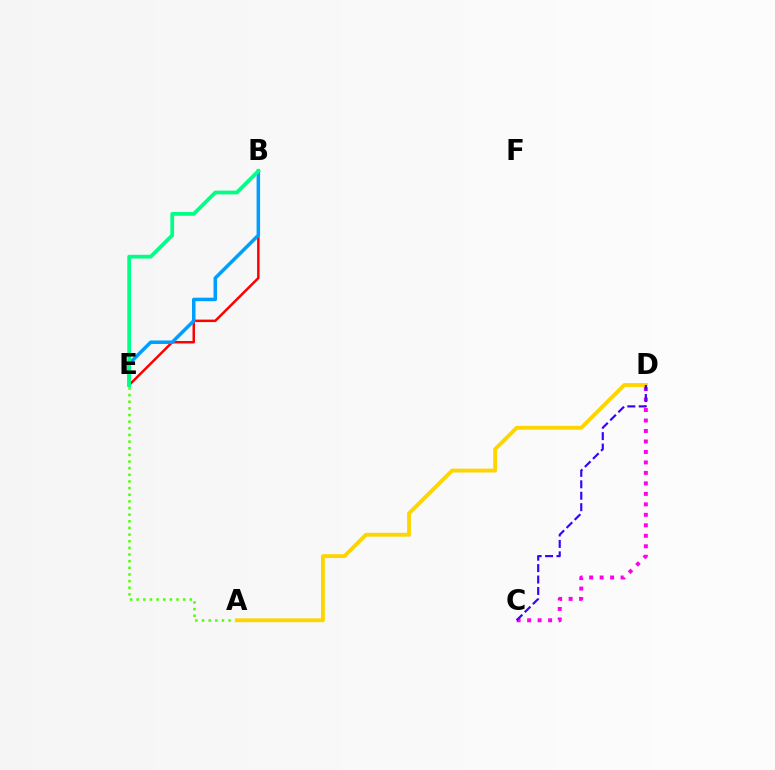{('A', 'E'): [{'color': '#4fff00', 'line_style': 'dotted', 'thickness': 1.8}], ('C', 'D'): [{'color': '#ff00ed', 'line_style': 'dotted', 'thickness': 2.85}, {'color': '#3700ff', 'line_style': 'dashed', 'thickness': 1.55}], ('A', 'D'): [{'color': '#ffd500', 'line_style': 'solid', 'thickness': 2.78}], ('B', 'E'): [{'color': '#ff0000', 'line_style': 'solid', 'thickness': 1.78}, {'color': '#009eff', 'line_style': 'solid', 'thickness': 2.52}, {'color': '#00ff86', 'line_style': 'solid', 'thickness': 2.7}]}